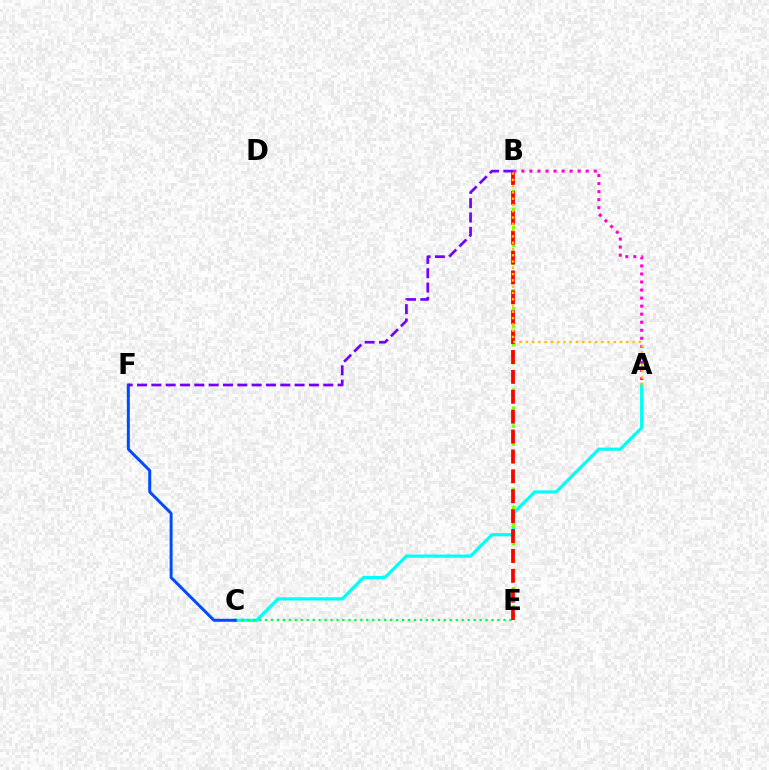{('A', 'C'): [{'color': '#00fff6', 'line_style': 'solid', 'thickness': 2.3}], ('B', 'E'): [{'color': '#84ff00', 'line_style': 'dotted', 'thickness': 2.45}, {'color': '#ff0000', 'line_style': 'dashed', 'thickness': 2.7}], ('C', 'E'): [{'color': '#00ff39', 'line_style': 'dotted', 'thickness': 1.62}], ('C', 'F'): [{'color': '#004bff', 'line_style': 'solid', 'thickness': 2.14}], ('A', 'B'): [{'color': '#ff00cf', 'line_style': 'dotted', 'thickness': 2.19}, {'color': '#ffbd00', 'line_style': 'dotted', 'thickness': 1.71}], ('B', 'F'): [{'color': '#7200ff', 'line_style': 'dashed', 'thickness': 1.95}]}